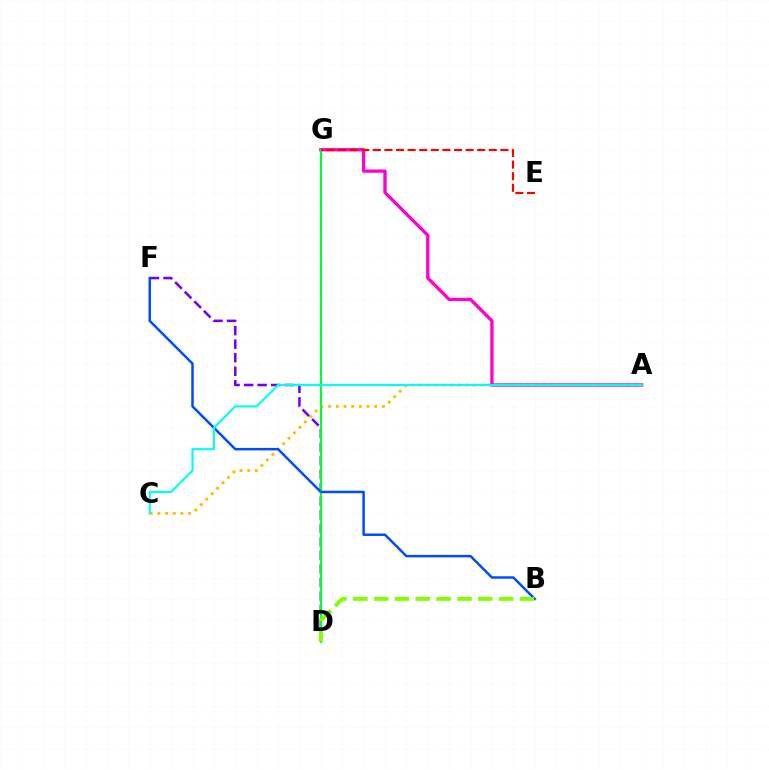{('D', 'F'): [{'color': '#7200ff', 'line_style': 'dashed', 'thickness': 1.84}], ('A', 'C'): [{'color': '#ffbd00', 'line_style': 'dotted', 'thickness': 2.09}, {'color': '#00fff6', 'line_style': 'solid', 'thickness': 1.54}], ('A', 'G'): [{'color': '#ff00cf', 'line_style': 'solid', 'thickness': 2.37}], ('D', 'G'): [{'color': '#00ff39', 'line_style': 'solid', 'thickness': 1.56}], ('E', 'G'): [{'color': '#ff0000', 'line_style': 'dashed', 'thickness': 1.58}], ('B', 'F'): [{'color': '#004bff', 'line_style': 'solid', 'thickness': 1.79}], ('B', 'D'): [{'color': '#84ff00', 'line_style': 'dashed', 'thickness': 2.83}]}